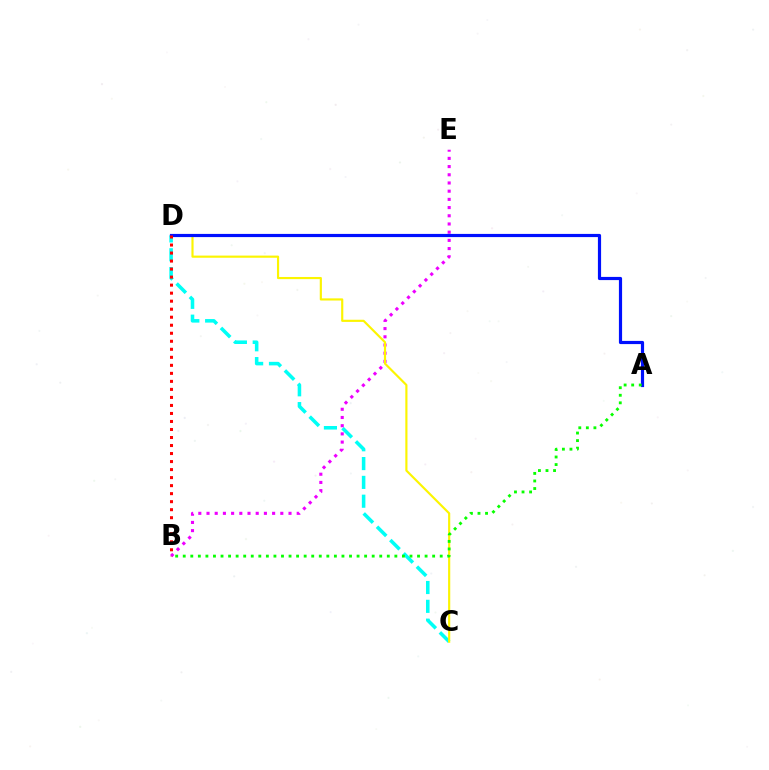{('C', 'D'): [{'color': '#00fff6', 'line_style': 'dashed', 'thickness': 2.56}, {'color': '#fcf500', 'line_style': 'solid', 'thickness': 1.55}], ('B', 'E'): [{'color': '#ee00ff', 'line_style': 'dotted', 'thickness': 2.23}], ('A', 'D'): [{'color': '#0010ff', 'line_style': 'solid', 'thickness': 2.29}], ('B', 'D'): [{'color': '#ff0000', 'line_style': 'dotted', 'thickness': 2.18}], ('A', 'B'): [{'color': '#08ff00', 'line_style': 'dotted', 'thickness': 2.05}]}